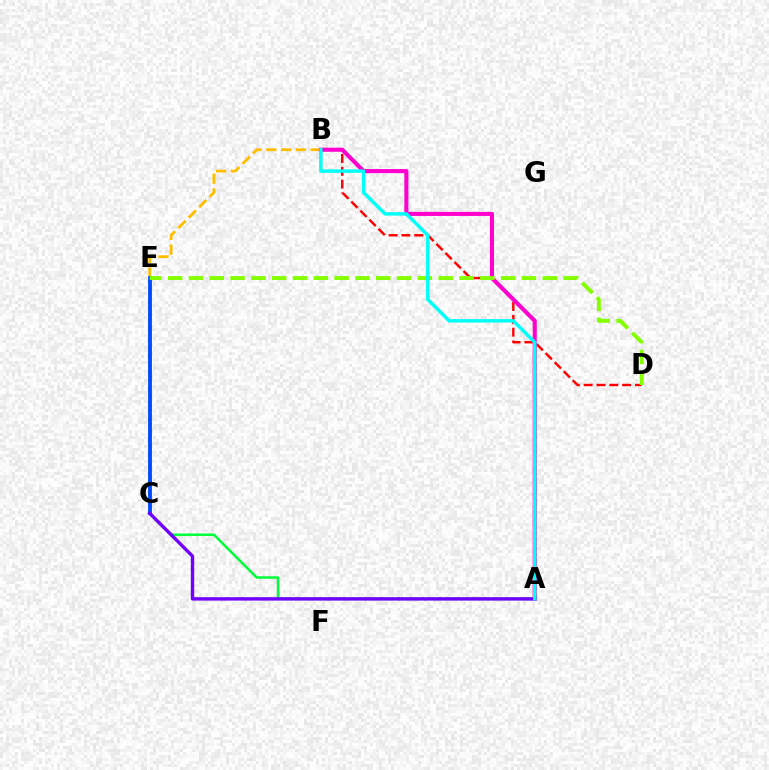{('A', 'C'): [{'color': '#00ff39', 'line_style': 'solid', 'thickness': 1.79}, {'color': '#7200ff', 'line_style': 'solid', 'thickness': 2.45}], ('B', 'D'): [{'color': '#ff0000', 'line_style': 'dashed', 'thickness': 1.74}], ('B', 'C'): [{'color': '#ffbd00', 'line_style': 'dashed', 'thickness': 2.01}], ('A', 'B'): [{'color': '#ff00cf', 'line_style': 'solid', 'thickness': 2.94}, {'color': '#00fff6', 'line_style': 'solid', 'thickness': 2.47}], ('C', 'E'): [{'color': '#004bff', 'line_style': 'solid', 'thickness': 2.77}], ('D', 'E'): [{'color': '#84ff00', 'line_style': 'dashed', 'thickness': 2.83}]}